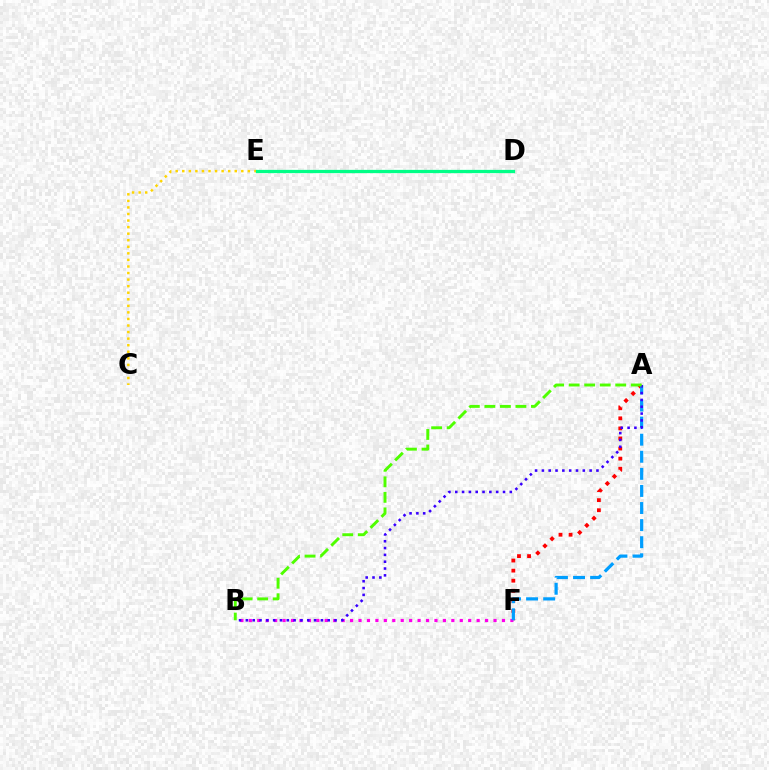{('C', 'E'): [{'color': '#ffd500', 'line_style': 'dotted', 'thickness': 1.78}], ('D', 'E'): [{'color': '#00ff86', 'line_style': 'solid', 'thickness': 2.35}], ('A', 'F'): [{'color': '#ff0000', 'line_style': 'dotted', 'thickness': 2.74}, {'color': '#009eff', 'line_style': 'dashed', 'thickness': 2.32}], ('B', 'F'): [{'color': '#ff00ed', 'line_style': 'dotted', 'thickness': 2.29}], ('A', 'B'): [{'color': '#3700ff', 'line_style': 'dotted', 'thickness': 1.85}, {'color': '#4fff00', 'line_style': 'dashed', 'thickness': 2.11}]}